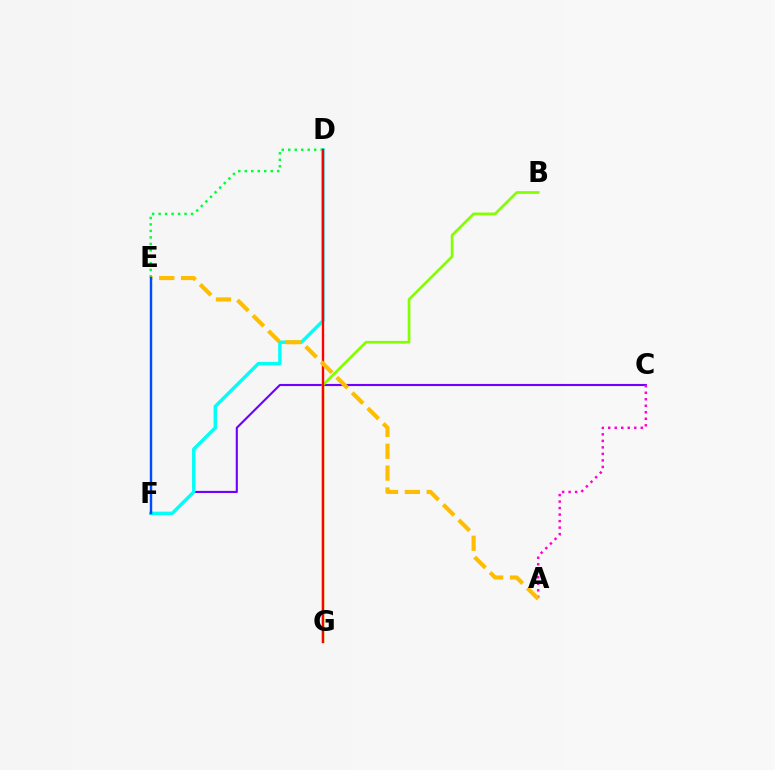{('C', 'F'): [{'color': '#7200ff', 'line_style': 'solid', 'thickness': 1.53}], ('A', 'C'): [{'color': '#ff00cf', 'line_style': 'dotted', 'thickness': 1.77}], ('D', 'E'): [{'color': '#00ff39', 'line_style': 'dotted', 'thickness': 1.76}], ('B', 'G'): [{'color': '#84ff00', 'line_style': 'solid', 'thickness': 1.94}], ('D', 'F'): [{'color': '#00fff6', 'line_style': 'solid', 'thickness': 2.44}], ('D', 'G'): [{'color': '#ff0000', 'line_style': 'solid', 'thickness': 1.7}], ('A', 'E'): [{'color': '#ffbd00', 'line_style': 'dashed', 'thickness': 2.97}], ('E', 'F'): [{'color': '#004bff', 'line_style': 'solid', 'thickness': 1.74}]}